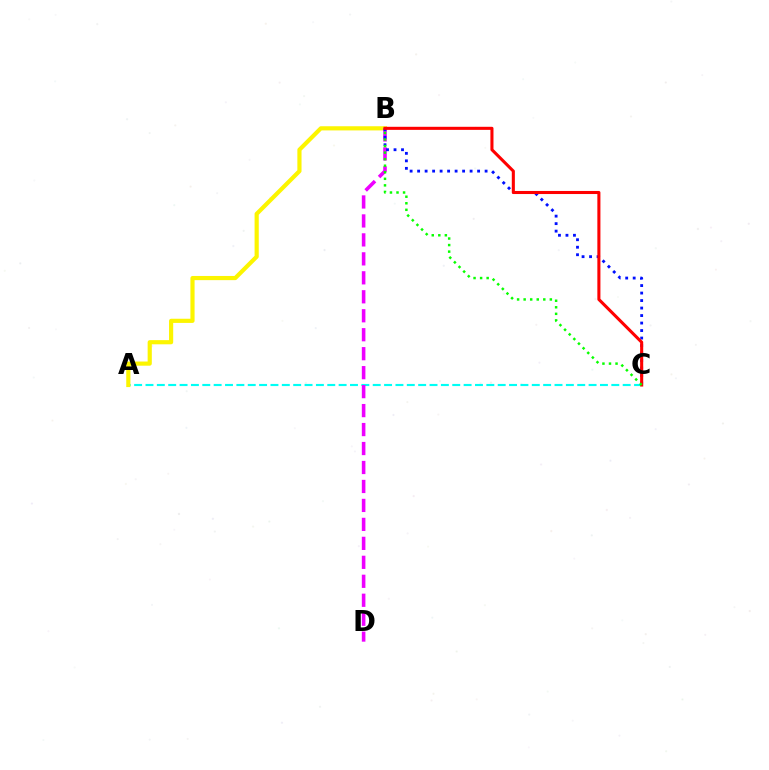{('A', 'C'): [{'color': '#00fff6', 'line_style': 'dashed', 'thickness': 1.54}], ('A', 'B'): [{'color': '#fcf500', 'line_style': 'solid', 'thickness': 3.0}], ('B', 'D'): [{'color': '#ee00ff', 'line_style': 'dashed', 'thickness': 2.58}], ('B', 'C'): [{'color': '#0010ff', 'line_style': 'dotted', 'thickness': 2.04}, {'color': '#ff0000', 'line_style': 'solid', 'thickness': 2.21}, {'color': '#08ff00', 'line_style': 'dotted', 'thickness': 1.78}]}